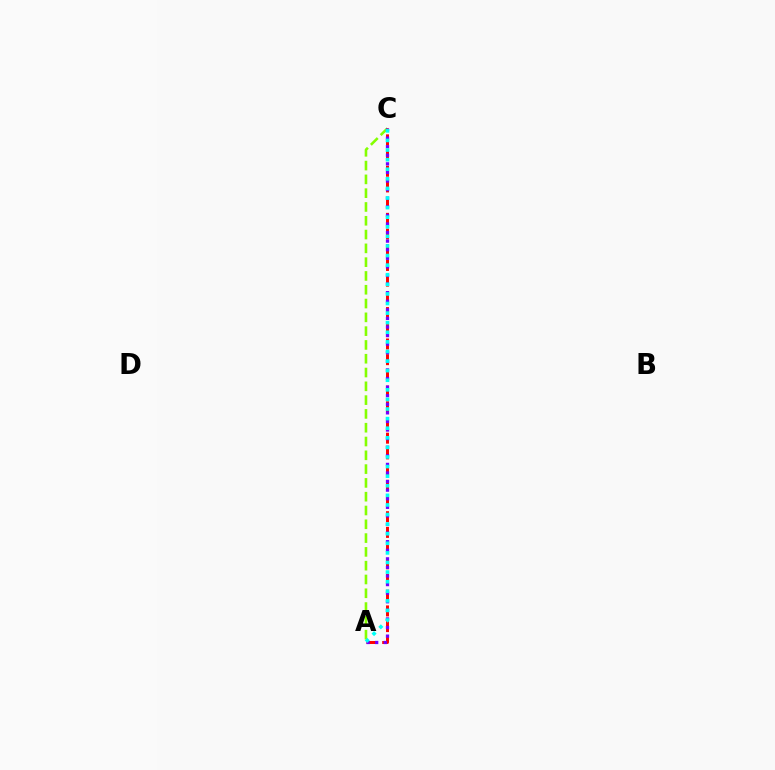{('A', 'C'): [{'color': '#84ff00', 'line_style': 'dashed', 'thickness': 1.87}, {'color': '#ff0000', 'line_style': 'dashed', 'thickness': 2.13}, {'color': '#7200ff', 'line_style': 'dotted', 'thickness': 2.33}, {'color': '#00fff6', 'line_style': 'dotted', 'thickness': 2.61}]}